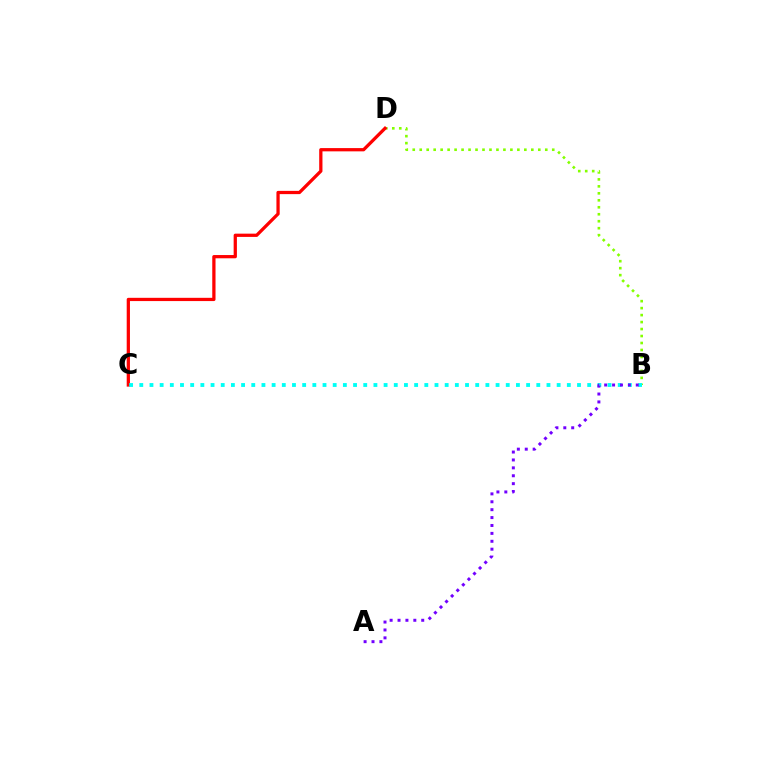{('B', 'D'): [{'color': '#84ff00', 'line_style': 'dotted', 'thickness': 1.9}], ('C', 'D'): [{'color': '#ff0000', 'line_style': 'solid', 'thickness': 2.35}], ('B', 'C'): [{'color': '#00fff6', 'line_style': 'dotted', 'thickness': 2.77}], ('A', 'B'): [{'color': '#7200ff', 'line_style': 'dotted', 'thickness': 2.15}]}